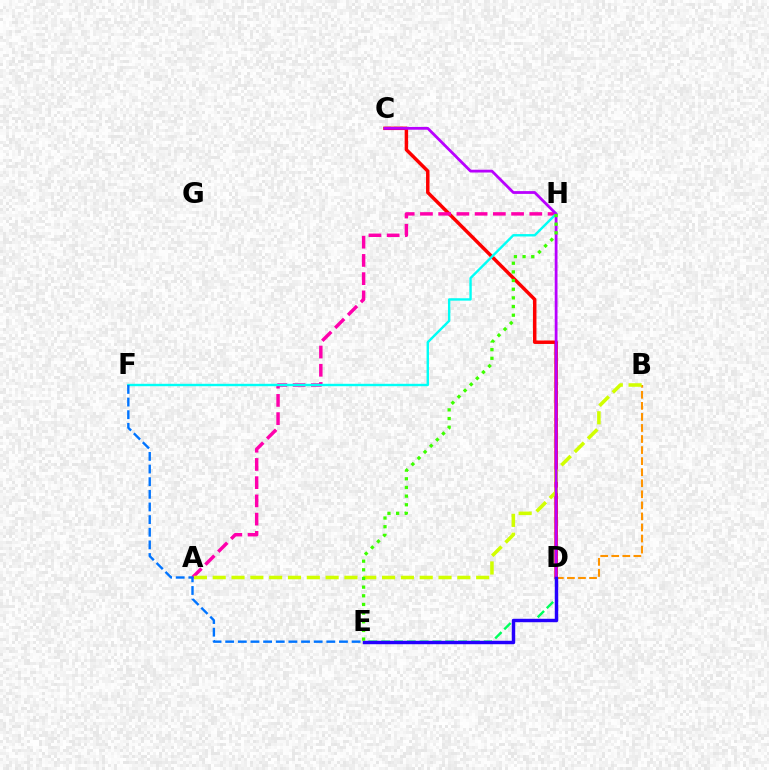{('C', 'D'): [{'color': '#ff0000', 'line_style': 'solid', 'thickness': 2.49}, {'color': '#b900ff', 'line_style': 'solid', 'thickness': 2.01}], ('D', 'E'): [{'color': '#00ff5c', 'line_style': 'dashed', 'thickness': 1.74}, {'color': '#2500ff', 'line_style': 'solid', 'thickness': 2.47}], ('B', 'D'): [{'color': '#ff9400', 'line_style': 'dashed', 'thickness': 1.5}], ('A', 'H'): [{'color': '#ff00ac', 'line_style': 'dashed', 'thickness': 2.48}], ('F', 'H'): [{'color': '#00fff6', 'line_style': 'solid', 'thickness': 1.73}], ('A', 'B'): [{'color': '#d1ff00', 'line_style': 'dashed', 'thickness': 2.56}], ('E', 'H'): [{'color': '#3dff00', 'line_style': 'dotted', 'thickness': 2.35}], ('E', 'F'): [{'color': '#0074ff', 'line_style': 'dashed', 'thickness': 1.72}]}